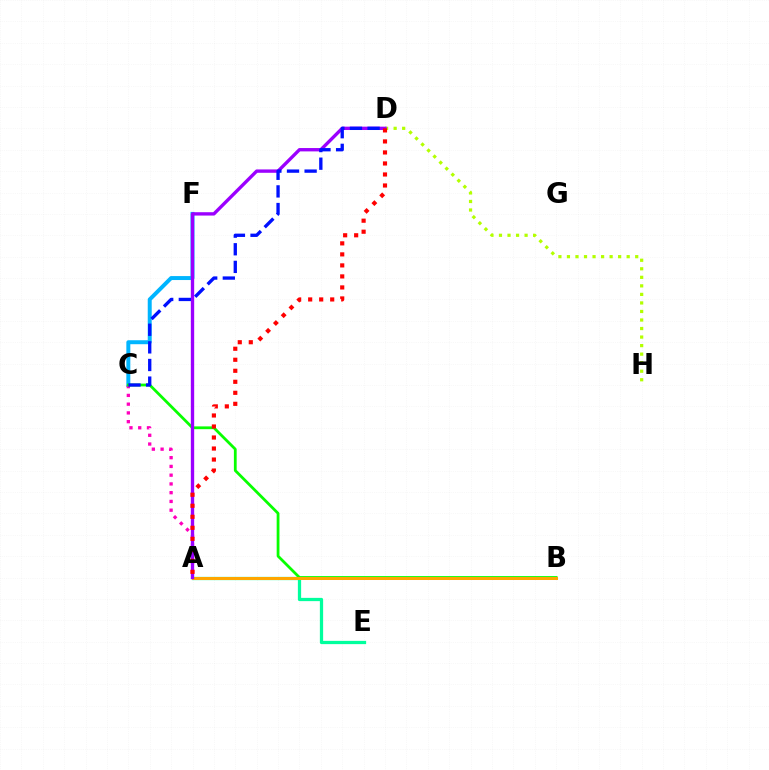{('A', 'E'): [{'color': '#00ff9d', 'line_style': 'solid', 'thickness': 2.35}], ('C', 'F'): [{'color': '#00b5ff', 'line_style': 'solid', 'thickness': 2.86}], ('A', 'C'): [{'color': '#ff00bd', 'line_style': 'dotted', 'thickness': 2.38}], ('D', 'H'): [{'color': '#b3ff00', 'line_style': 'dotted', 'thickness': 2.32}], ('B', 'C'): [{'color': '#08ff00', 'line_style': 'solid', 'thickness': 2.0}], ('A', 'B'): [{'color': '#ffa500', 'line_style': 'solid', 'thickness': 2.17}], ('A', 'D'): [{'color': '#9b00ff', 'line_style': 'solid', 'thickness': 2.41}, {'color': '#ff0000', 'line_style': 'dotted', 'thickness': 2.99}], ('C', 'D'): [{'color': '#0010ff', 'line_style': 'dashed', 'thickness': 2.39}]}